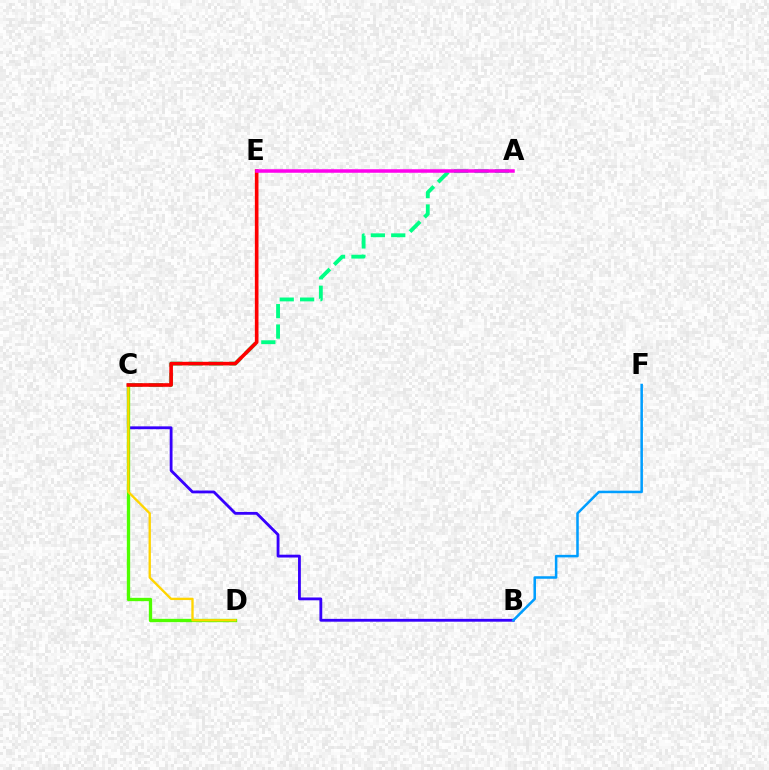{('B', 'C'): [{'color': '#3700ff', 'line_style': 'solid', 'thickness': 2.03}], ('C', 'D'): [{'color': '#4fff00', 'line_style': 'solid', 'thickness': 2.4}, {'color': '#ffd500', 'line_style': 'solid', 'thickness': 1.69}], ('A', 'C'): [{'color': '#00ff86', 'line_style': 'dashed', 'thickness': 2.77}], ('C', 'E'): [{'color': '#ff0000', 'line_style': 'solid', 'thickness': 2.61}], ('A', 'E'): [{'color': '#ff00ed', 'line_style': 'solid', 'thickness': 2.53}], ('B', 'F'): [{'color': '#009eff', 'line_style': 'solid', 'thickness': 1.82}]}